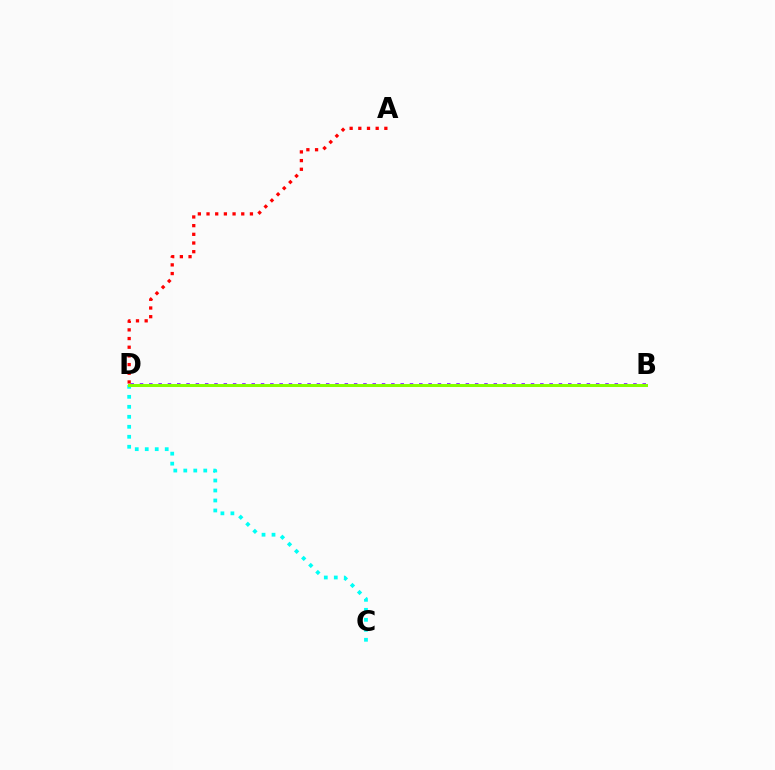{('C', 'D'): [{'color': '#00fff6', 'line_style': 'dotted', 'thickness': 2.71}], ('B', 'D'): [{'color': '#7200ff', 'line_style': 'dotted', 'thickness': 2.53}, {'color': '#84ff00', 'line_style': 'solid', 'thickness': 2.17}], ('A', 'D'): [{'color': '#ff0000', 'line_style': 'dotted', 'thickness': 2.36}]}